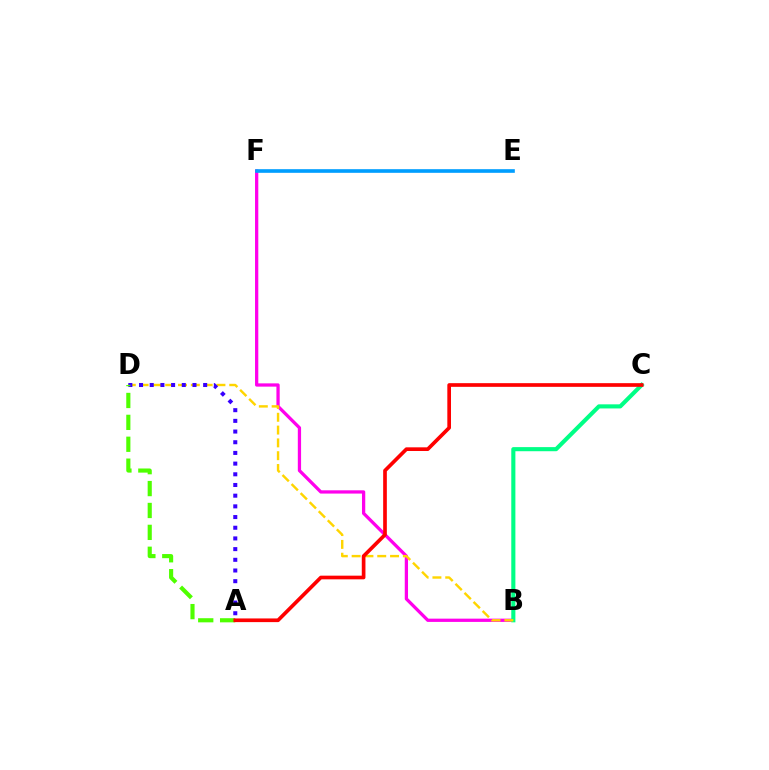{('B', 'F'): [{'color': '#ff00ed', 'line_style': 'solid', 'thickness': 2.35}], ('E', 'F'): [{'color': '#009eff', 'line_style': 'solid', 'thickness': 2.62}], ('B', 'C'): [{'color': '#00ff86', 'line_style': 'solid', 'thickness': 2.96}], ('B', 'D'): [{'color': '#ffd500', 'line_style': 'dashed', 'thickness': 1.74}], ('A', 'D'): [{'color': '#3700ff', 'line_style': 'dotted', 'thickness': 2.9}, {'color': '#4fff00', 'line_style': 'dashed', 'thickness': 2.97}], ('A', 'C'): [{'color': '#ff0000', 'line_style': 'solid', 'thickness': 2.65}]}